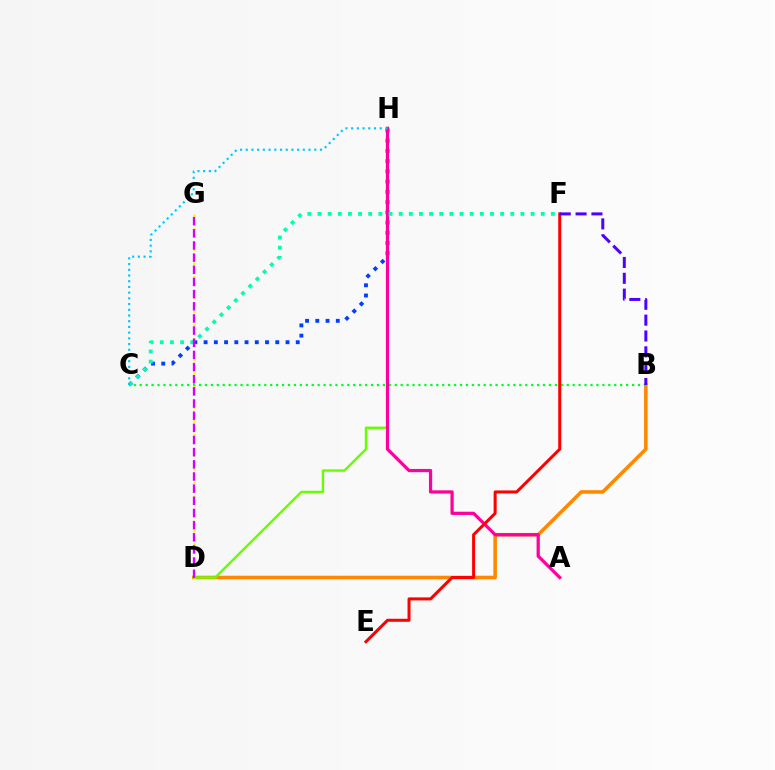{('B', 'D'): [{'color': '#ff8800', 'line_style': 'solid', 'thickness': 2.56}], ('C', 'H'): [{'color': '#003fff', 'line_style': 'dotted', 'thickness': 2.78}, {'color': '#00c7ff', 'line_style': 'dotted', 'thickness': 1.55}], ('D', 'H'): [{'color': '#66ff00', 'line_style': 'solid', 'thickness': 1.73}], ('B', 'C'): [{'color': '#00ff27', 'line_style': 'dotted', 'thickness': 1.61}], ('A', 'H'): [{'color': '#ff00a0', 'line_style': 'solid', 'thickness': 2.32}], ('E', 'F'): [{'color': '#ff0000', 'line_style': 'solid', 'thickness': 2.17}], ('C', 'F'): [{'color': '#00ffaf', 'line_style': 'dotted', 'thickness': 2.76}], ('D', 'G'): [{'color': '#eeff00', 'line_style': 'dotted', 'thickness': 1.86}, {'color': '#d600ff', 'line_style': 'dashed', 'thickness': 1.65}], ('B', 'F'): [{'color': '#4f00ff', 'line_style': 'dashed', 'thickness': 2.15}]}